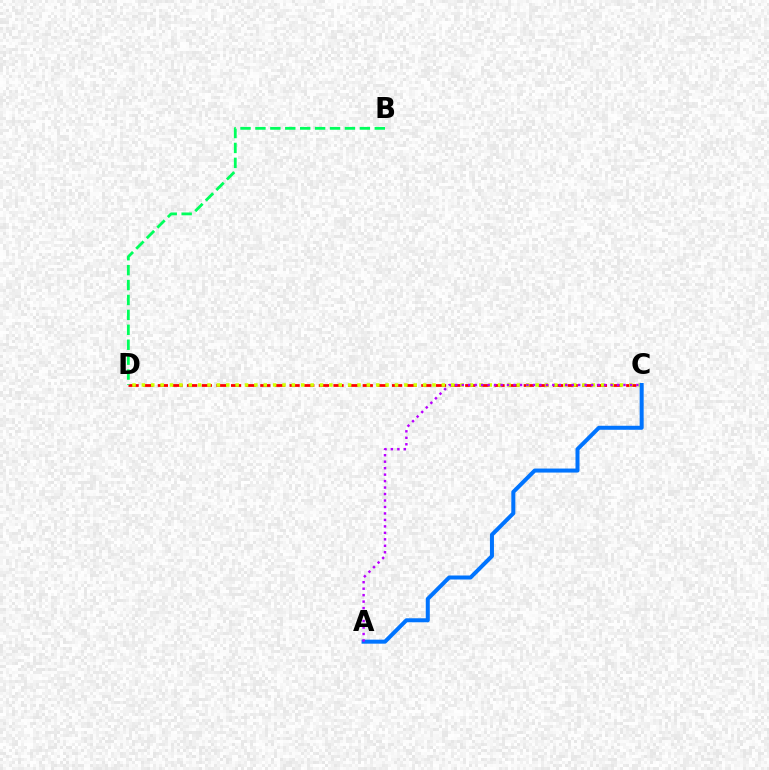{('C', 'D'): [{'color': '#ff0000', 'line_style': 'dashed', 'thickness': 1.99}, {'color': '#d1ff00', 'line_style': 'dotted', 'thickness': 2.55}], ('A', 'C'): [{'color': '#0074ff', 'line_style': 'solid', 'thickness': 2.89}, {'color': '#b900ff', 'line_style': 'dotted', 'thickness': 1.76}], ('B', 'D'): [{'color': '#00ff5c', 'line_style': 'dashed', 'thickness': 2.03}]}